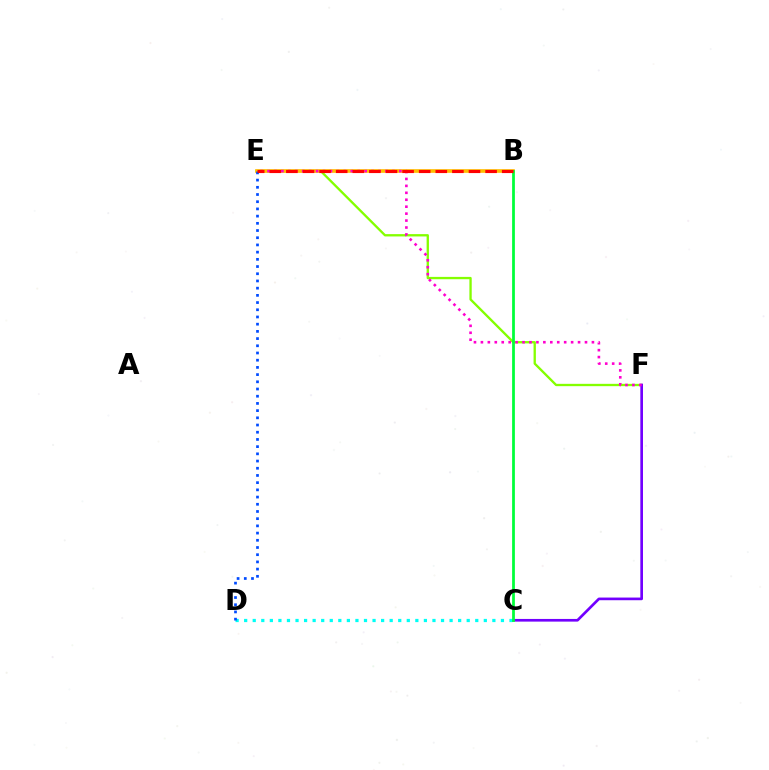{('E', 'F'): [{'color': '#84ff00', 'line_style': 'solid', 'thickness': 1.67}, {'color': '#ff00cf', 'line_style': 'dotted', 'thickness': 1.89}], ('C', 'F'): [{'color': '#7200ff', 'line_style': 'solid', 'thickness': 1.92}], ('C', 'D'): [{'color': '#00fff6', 'line_style': 'dotted', 'thickness': 2.33}], ('B', 'E'): [{'color': '#ffbd00', 'line_style': 'solid', 'thickness': 2.64}, {'color': '#ff0000', 'line_style': 'dashed', 'thickness': 2.26}], ('D', 'E'): [{'color': '#004bff', 'line_style': 'dotted', 'thickness': 1.96}], ('B', 'C'): [{'color': '#00ff39', 'line_style': 'solid', 'thickness': 1.99}]}